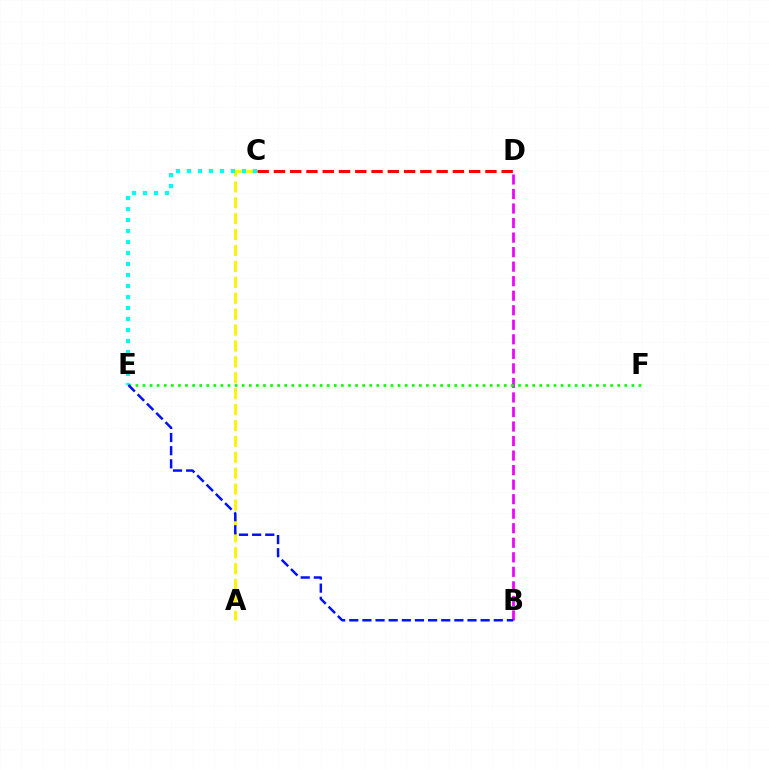{('A', 'C'): [{'color': '#fcf500', 'line_style': 'dashed', 'thickness': 2.16}], ('B', 'D'): [{'color': '#ee00ff', 'line_style': 'dashed', 'thickness': 1.97}], ('E', 'F'): [{'color': '#08ff00', 'line_style': 'dotted', 'thickness': 1.92}], ('C', 'E'): [{'color': '#00fff6', 'line_style': 'dotted', 'thickness': 2.99}], ('C', 'D'): [{'color': '#ff0000', 'line_style': 'dashed', 'thickness': 2.21}], ('B', 'E'): [{'color': '#0010ff', 'line_style': 'dashed', 'thickness': 1.78}]}